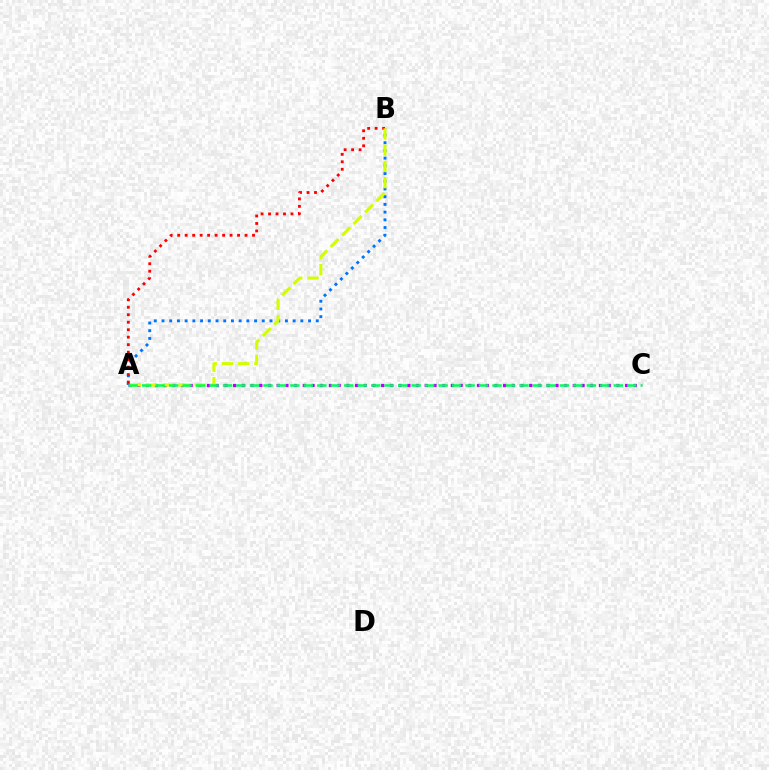{('A', 'B'): [{'color': '#0074ff', 'line_style': 'dotted', 'thickness': 2.1}, {'color': '#ff0000', 'line_style': 'dotted', 'thickness': 2.03}, {'color': '#d1ff00', 'line_style': 'dashed', 'thickness': 2.2}], ('A', 'C'): [{'color': '#b900ff', 'line_style': 'dotted', 'thickness': 2.37}, {'color': '#00ff5c', 'line_style': 'dashed', 'thickness': 1.83}]}